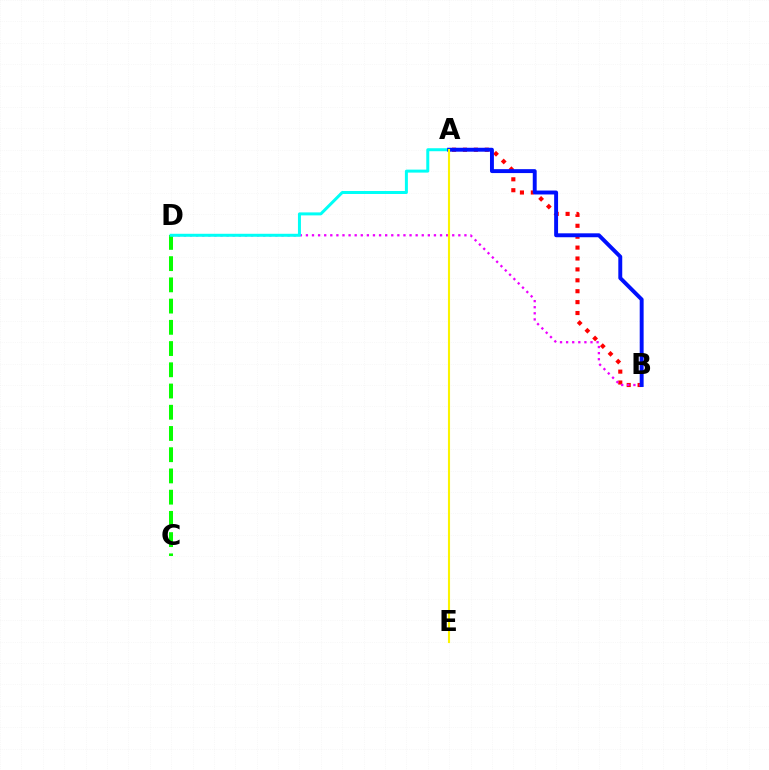{('A', 'B'): [{'color': '#ff0000', 'line_style': 'dotted', 'thickness': 2.96}, {'color': '#0010ff', 'line_style': 'solid', 'thickness': 2.82}], ('C', 'D'): [{'color': '#08ff00', 'line_style': 'dashed', 'thickness': 2.88}], ('B', 'D'): [{'color': '#ee00ff', 'line_style': 'dotted', 'thickness': 1.66}], ('A', 'D'): [{'color': '#00fff6', 'line_style': 'solid', 'thickness': 2.15}], ('A', 'E'): [{'color': '#fcf500', 'line_style': 'solid', 'thickness': 1.52}]}